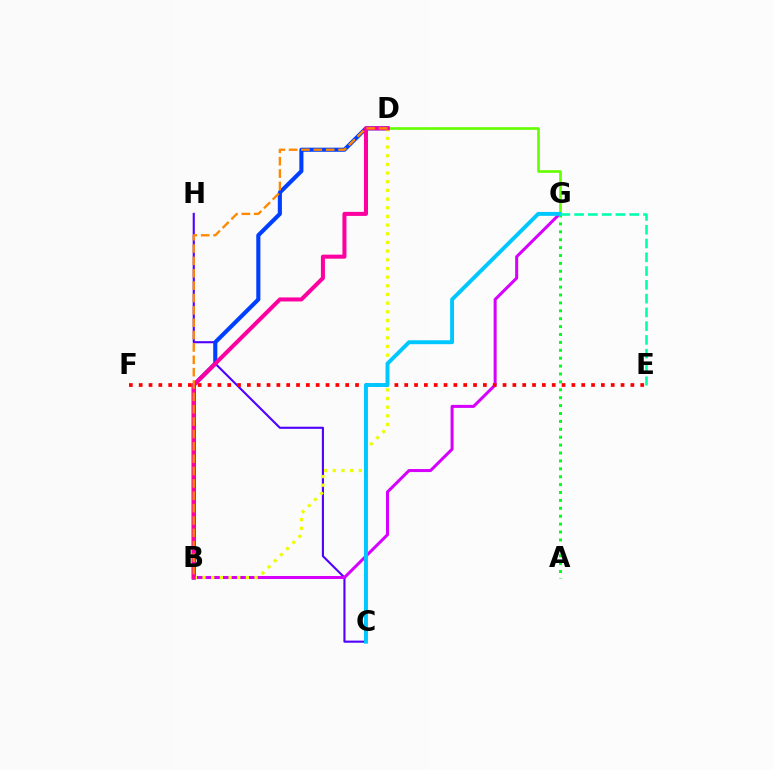{('C', 'H'): [{'color': '#4f00ff', 'line_style': 'solid', 'thickness': 1.52}], ('D', 'G'): [{'color': '#66ff00', 'line_style': 'solid', 'thickness': 1.91}], ('B', 'G'): [{'color': '#d600ff', 'line_style': 'solid', 'thickness': 2.18}], ('E', 'F'): [{'color': '#ff0000', 'line_style': 'dotted', 'thickness': 2.67}], ('B', 'D'): [{'color': '#003fff', 'line_style': 'solid', 'thickness': 2.95}, {'color': '#eeff00', 'line_style': 'dotted', 'thickness': 2.36}, {'color': '#ff00a0', 'line_style': 'solid', 'thickness': 2.91}, {'color': '#ff8800', 'line_style': 'dashed', 'thickness': 1.68}], ('A', 'G'): [{'color': '#00ff27', 'line_style': 'dotted', 'thickness': 2.15}], ('C', 'G'): [{'color': '#00c7ff', 'line_style': 'solid', 'thickness': 2.82}], ('E', 'G'): [{'color': '#00ffaf', 'line_style': 'dashed', 'thickness': 1.87}]}